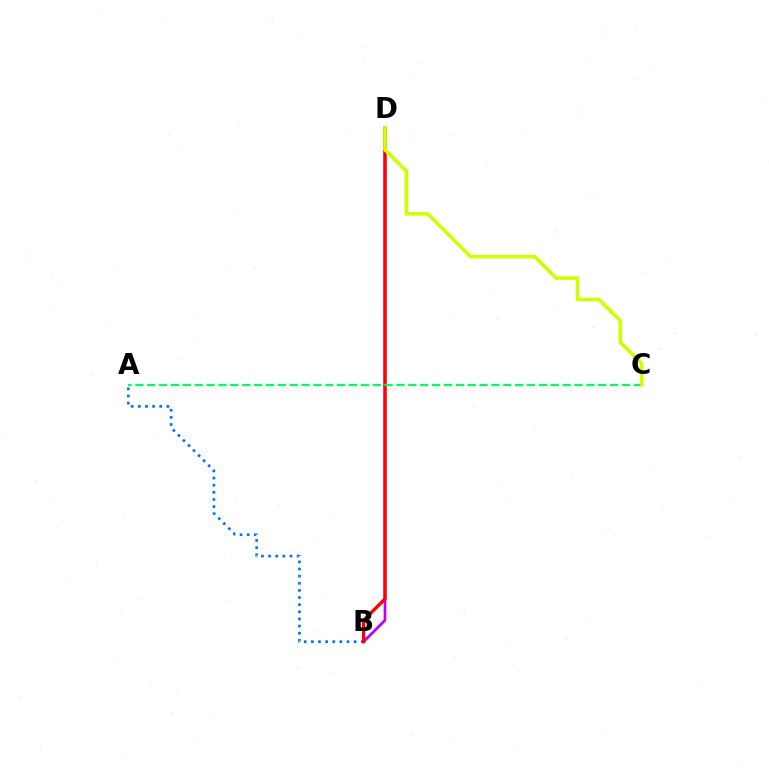{('B', 'D'): [{'color': '#b900ff', 'line_style': 'solid', 'thickness': 1.95}, {'color': '#ff0000', 'line_style': 'solid', 'thickness': 2.4}], ('A', 'B'): [{'color': '#0074ff', 'line_style': 'dotted', 'thickness': 1.94}], ('A', 'C'): [{'color': '#00ff5c', 'line_style': 'dashed', 'thickness': 1.61}], ('C', 'D'): [{'color': '#d1ff00', 'line_style': 'solid', 'thickness': 2.6}]}